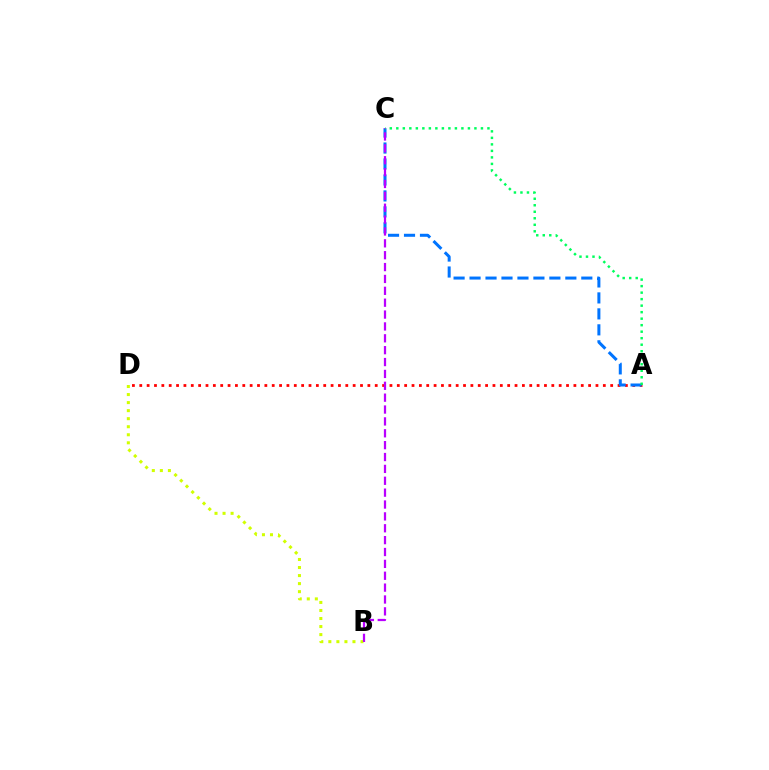{('A', 'D'): [{'color': '#ff0000', 'line_style': 'dotted', 'thickness': 2.0}], ('A', 'C'): [{'color': '#0074ff', 'line_style': 'dashed', 'thickness': 2.17}, {'color': '#00ff5c', 'line_style': 'dotted', 'thickness': 1.77}], ('B', 'D'): [{'color': '#d1ff00', 'line_style': 'dotted', 'thickness': 2.18}], ('B', 'C'): [{'color': '#b900ff', 'line_style': 'dashed', 'thickness': 1.61}]}